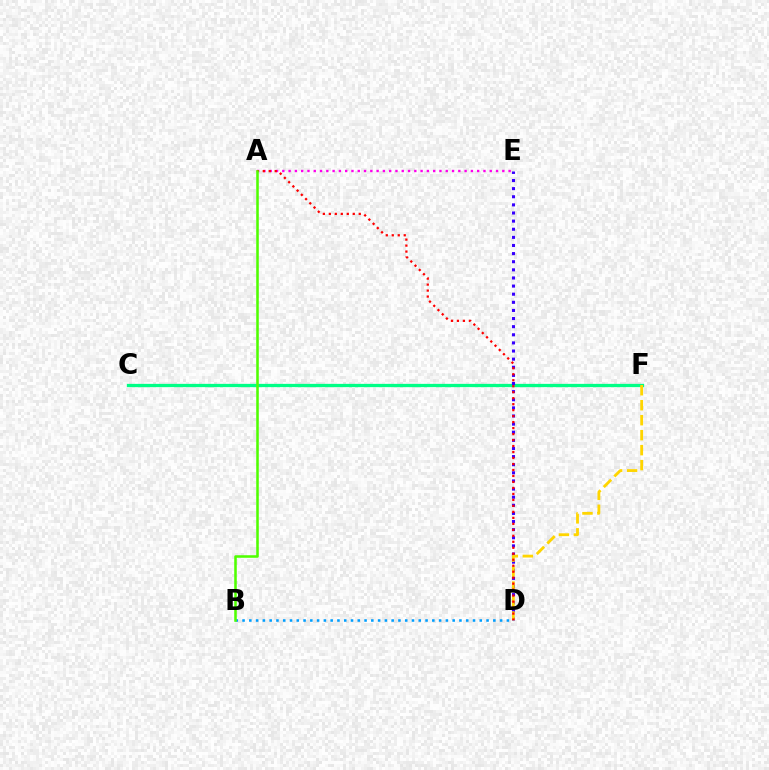{('B', 'D'): [{'color': '#009eff', 'line_style': 'dotted', 'thickness': 1.84}], ('C', 'F'): [{'color': '#00ff86', 'line_style': 'solid', 'thickness': 2.36}], ('A', 'E'): [{'color': '#ff00ed', 'line_style': 'dotted', 'thickness': 1.71}], ('D', 'E'): [{'color': '#3700ff', 'line_style': 'dotted', 'thickness': 2.21}], ('D', 'F'): [{'color': '#ffd500', 'line_style': 'dashed', 'thickness': 2.04}], ('A', 'D'): [{'color': '#ff0000', 'line_style': 'dotted', 'thickness': 1.63}], ('A', 'B'): [{'color': '#4fff00', 'line_style': 'solid', 'thickness': 1.83}]}